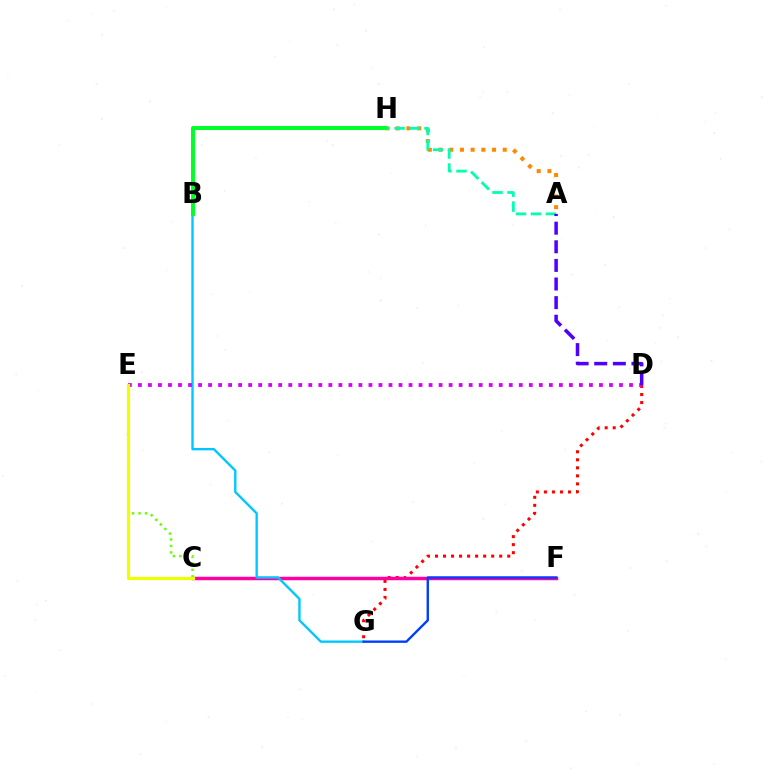{('D', 'G'): [{'color': '#ff0000', 'line_style': 'dotted', 'thickness': 2.18}], ('A', 'H'): [{'color': '#ff8800', 'line_style': 'dotted', 'thickness': 2.91}, {'color': '#00ffaf', 'line_style': 'dashed', 'thickness': 2.03}], ('C', 'F'): [{'color': '#ff00a0', 'line_style': 'solid', 'thickness': 2.5}], ('B', 'G'): [{'color': '#00c7ff', 'line_style': 'solid', 'thickness': 1.7}], ('C', 'E'): [{'color': '#66ff00', 'line_style': 'dotted', 'thickness': 1.76}, {'color': '#eeff00', 'line_style': 'solid', 'thickness': 2.27}], ('F', 'G'): [{'color': '#003fff', 'line_style': 'solid', 'thickness': 1.71}], ('D', 'E'): [{'color': '#d600ff', 'line_style': 'dotted', 'thickness': 2.72}], ('A', 'D'): [{'color': '#4f00ff', 'line_style': 'dashed', 'thickness': 2.53}], ('B', 'H'): [{'color': '#00ff27', 'line_style': 'solid', 'thickness': 2.84}]}